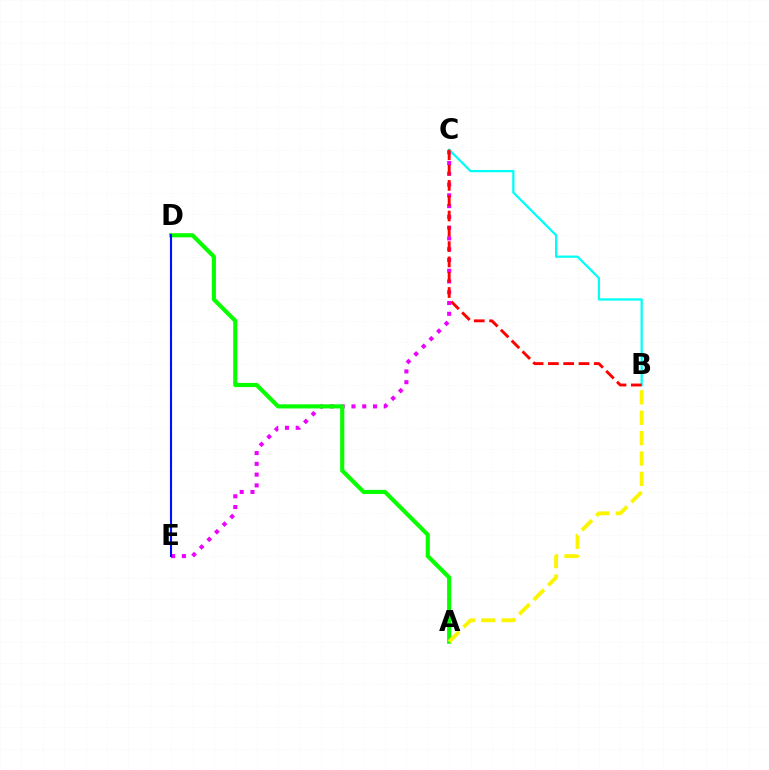{('C', 'E'): [{'color': '#ee00ff', 'line_style': 'dotted', 'thickness': 2.93}], ('B', 'C'): [{'color': '#00fff6', 'line_style': 'solid', 'thickness': 1.63}, {'color': '#ff0000', 'line_style': 'dashed', 'thickness': 2.08}], ('A', 'D'): [{'color': '#08ff00', 'line_style': 'solid', 'thickness': 2.98}], ('D', 'E'): [{'color': '#0010ff', 'line_style': 'solid', 'thickness': 1.52}], ('A', 'B'): [{'color': '#fcf500', 'line_style': 'dashed', 'thickness': 2.77}]}